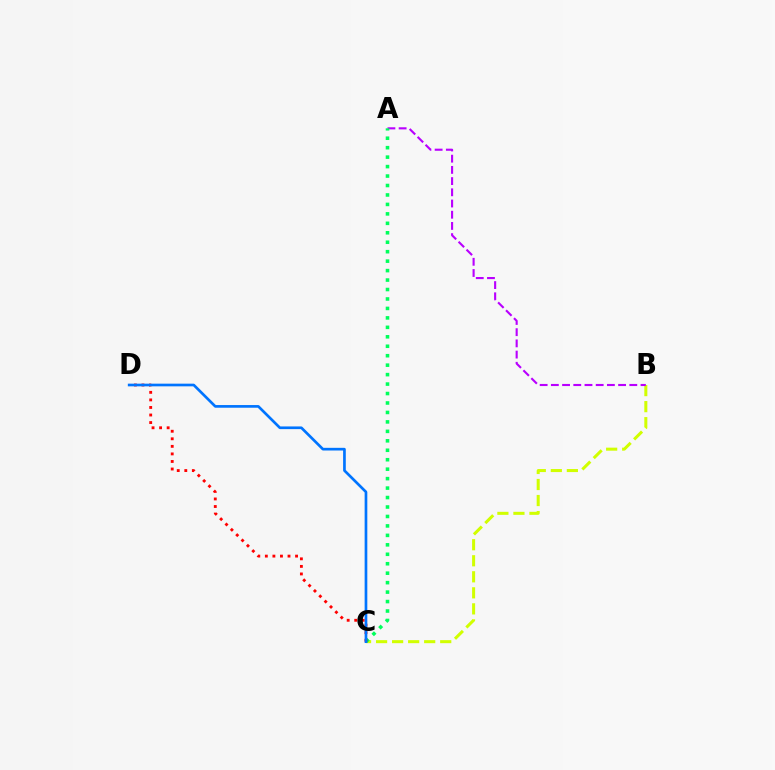{('B', 'C'): [{'color': '#d1ff00', 'line_style': 'dashed', 'thickness': 2.18}], ('A', 'B'): [{'color': '#b900ff', 'line_style': 'dashed', 'thickness': 1.52}], ('A', 'C'): [{'color': '#00ff5c', 'line_style': 'dotted', 'thickness': 2.57}], ('C', 'D'): [{'color': '#ff0000', 'line_style': 'dotted', 'thickness': 2.05}, {'color': '#0074ff', 'line_style': 'solid', 'thickness': 1.93}]}